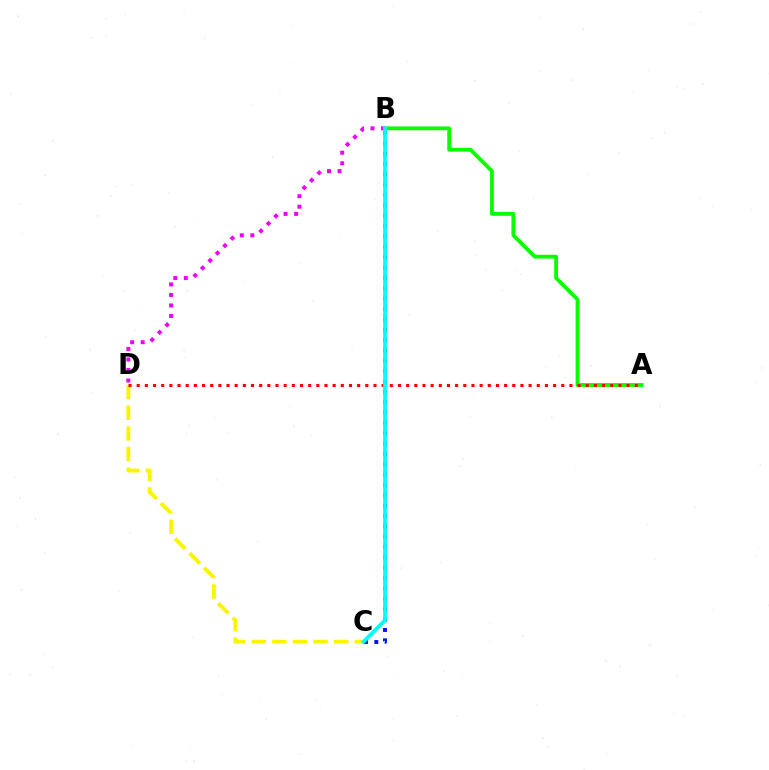{('C', 'D'): [{'color': '#fcf500', 'line_style': 'dashed', 'thickness': 2.8}], ('B', 'C'): [{'color': '#0010ff', 'line_style': 'dotted', 'thickness': 2.81}, {'color': '#00fff6', 'line_style': 'solid', 'thickness': 2.71}], ('A', 'B'): [{'color': '#08ff00', 'line_style': 'solid', 'thickness': 2.74}], ('A', 'D'): [{'color': '#ff0000', 'line_style': 'dotted', 'thickness': 2.22}], ('B', 'D'): [{'color': '#ee00ff', 'line_style': 'dotted', 'thickness': 2.86}]}